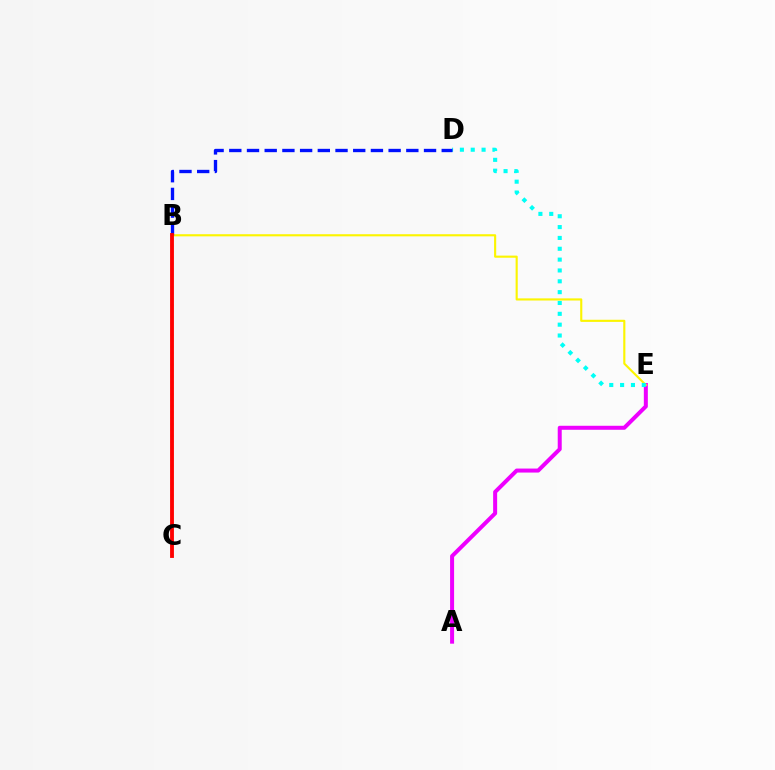{('A', 'E'): [{'color': '#ee00ff', 'line_style': 'solid', 'thickness': 2.88}], ('B', 'E'): [{'color': '#fcf500', 'line_style': 'solid', 'thickness': 1.54}], ('D', 'E'): [{'color': '#00fff6', 'line_style': 'dotted', 'thickness': 2.95}], ('B', 'C'): [{'color': '#08ff00', 'line_style': 'dotted', 'thickness': 1.62}, {'color': '#ff0000', 'line_style': 'solid', 'thickness': 2.77}], ('B', 'D'): [{'color': '#0010ff', 'line_style': 'dashed', 'thickness': 2.4}]}